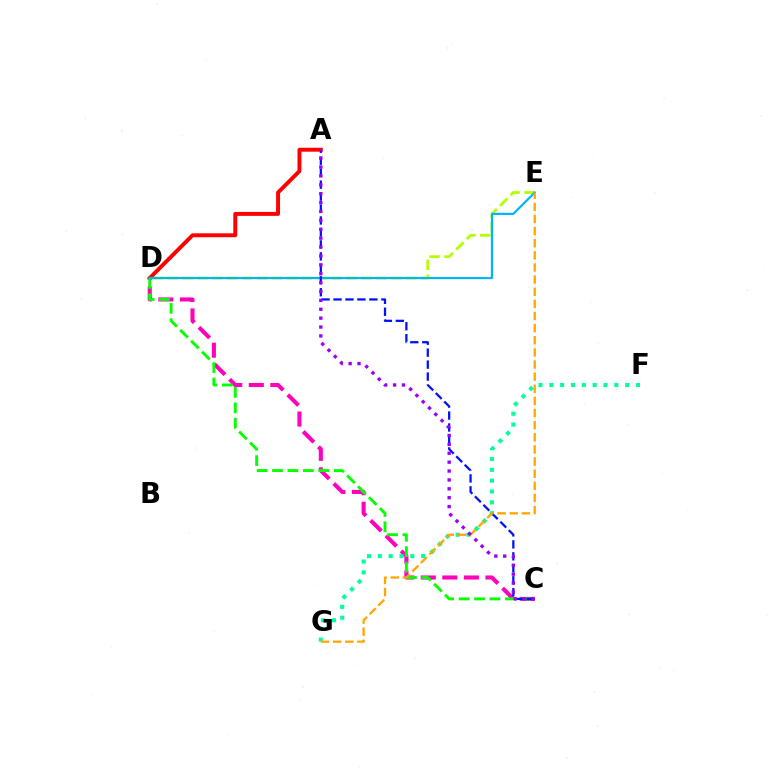{('C', 'D'): [{'color': '#ff00bd', 'line_style': 'dashed', 'thickness': 2.93}, {'color': '#08ff00', 'line_style': 'dashed', 'thickness': 2.09}], ('D', 'E'): [{'color': '#b3ff00', 'line_style': 'dashed', 'thickness': 2.02}, {'color': '#00b5ff', 'line_style': 'solid', 'thickness': 1.57}], ('F', 'G'): [{'color': '#00ff9d', 'line_style': 'dotted', 'thickness': 2.94}], ('A', 'D'): [{'color': '#ff0000', 'line_style': 'solid', 'thickness': 2.83}], ('A', 'C'): [{'color': '#0010ff', 'line_style': 'dashed', 'thickness': 1.62}, {'color': '#9b00ff', 'line_style': 'dotted', 'thickness': 2.42}], ('E', 'G'): [{'color': '#ffa500', 'line_style': 'dashed', 'thickness': 1.65}]}